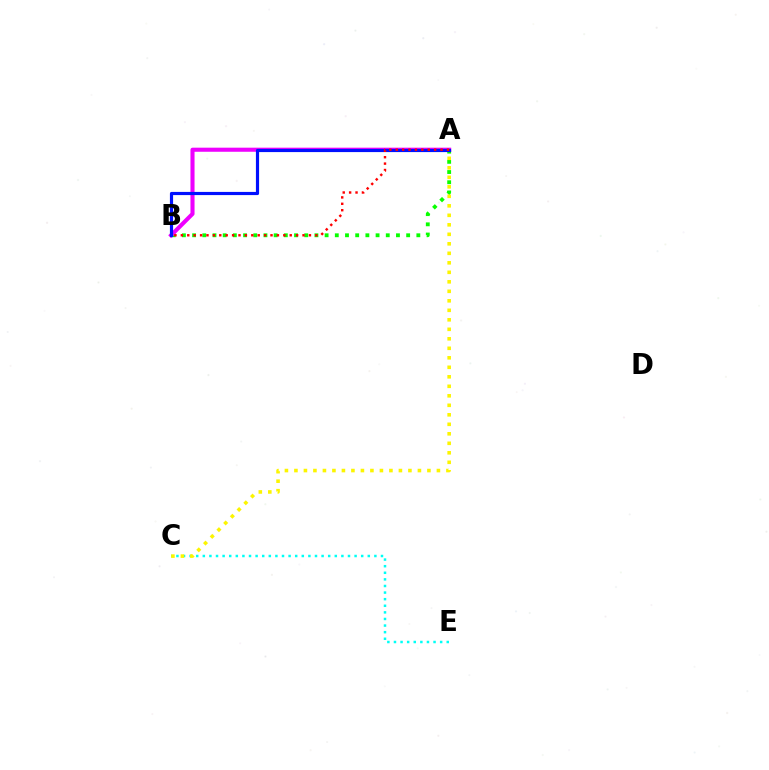{('A', 'B'): [{'color': '#08ff00', 'line_style': 'dotted', 'thickness': 2.77}, {'color': '#ee00ff', 'line_style': 'solid', 'thickness': 2.94}, {'color': '#0010ff', 'line_style': 'solid', 'thickness': 2.28}, {'color': '#ff0000', 'line_style': 'dotted', 'thickness': 1.74}], ('C', 'E'): [{'color': '#00fff6', 'line_style': 'dotted', 'thickness': 1.79}], ('A', 'C'): [{'color': '#fcf500', 'line_style': 'dotted', 'thickness': 2.58}]}